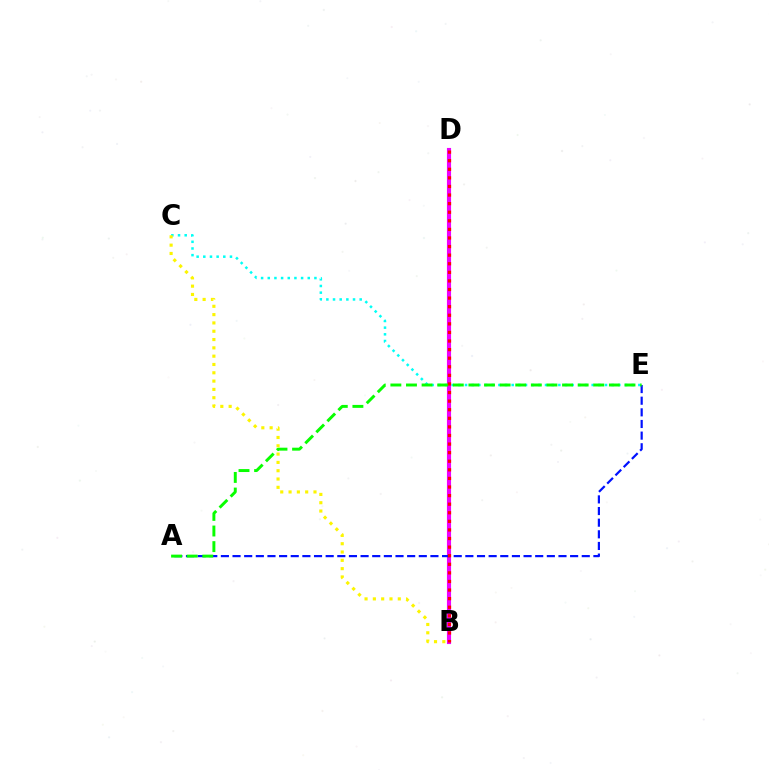{('C', 'E'): [{'color': '#00fff6', 'line_style': 'dotted', 'thickness': 1.81}], ('B', 'D'): [{'color': '#ee00ff', 'line_style': 'solid', 'thickness': 2.96}, {'color': '#ff0000', 'line_style': 'dotted', 'thickness': 2.33}], ('A', 'E'): [{'color': '#0010ff', 'line_style': 'dashed', 'thickness': 1.58}, {'color': '#08ff00', 'line_style': 'dashed', 'thickness': 2.12}], ('B', 'C'): [{'color': '#fcf500', 'line_style': 'dotted', 'thickness': 2.26}]}